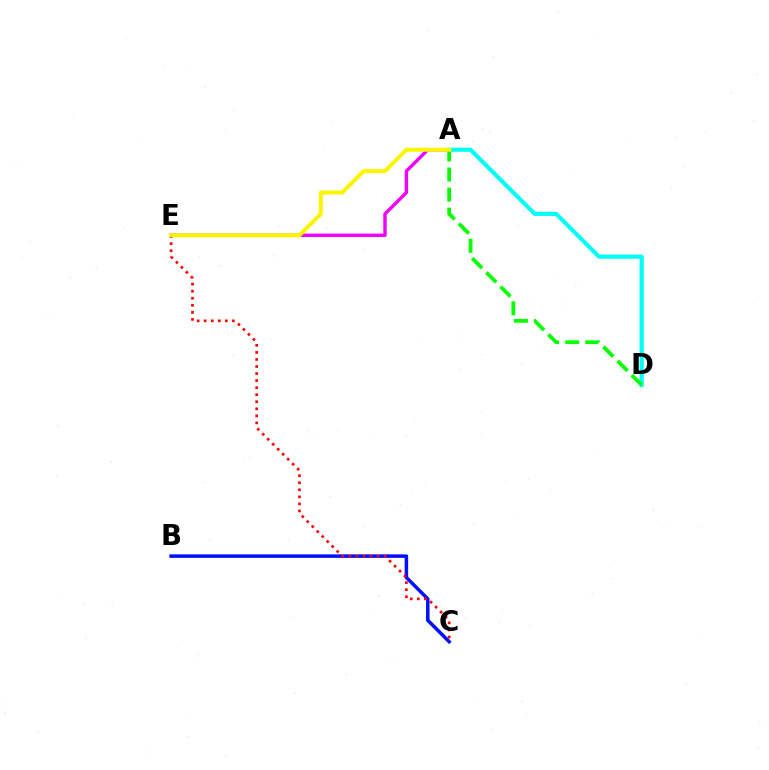{('B', 'C'): [{'color': '#0010ff', 'line_style': 'solid', 'thickness': 2.52}], ('C', 'E'): [{'color': '#ff0000', 'line_style': 'dotted', 'thickness': 1.92}], ('A', 'E'): [{'color': '#ee00ff', 'line_style': 'solid', 'thickness': 2.45}, {'color': '#fcf500', 'line_style': 'solid', 'thickness': 2.89}], ('A', 'D'): [{'color': '#00fff6', 'line_style': 'solid', 'thickness': 2.97}, {'color': '#08ff00', 'line_style': 'dashed', 'thickness': 2.72}]}